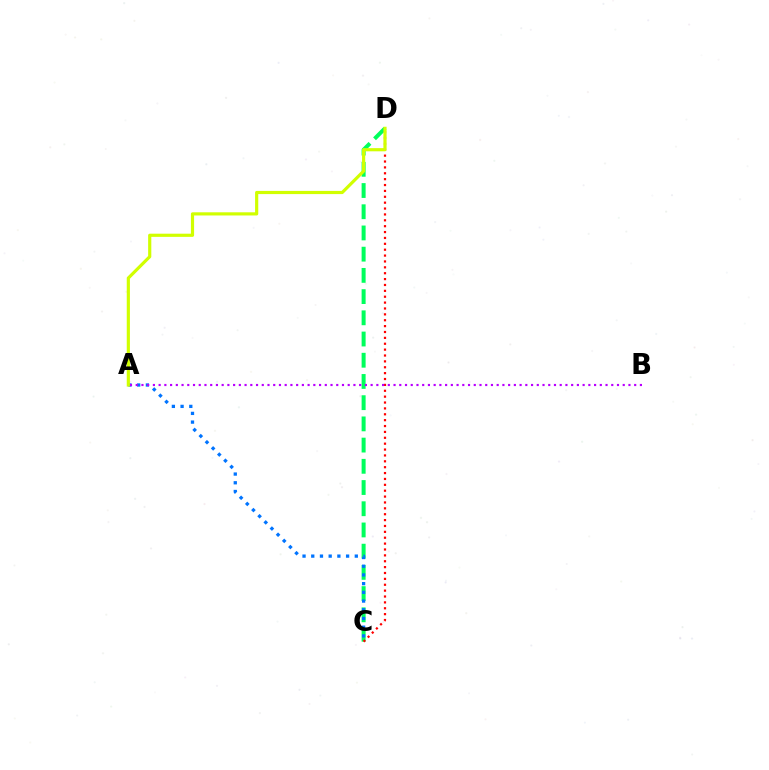{('C', 'D'): [{'color': '#00ff5c', 'line_style': 'dashed', 'thickness': 2.88}, {'color': '#ff0000', 'line_style': 'dotted', 'thickness': 1.6}], ('A', 'C'): [{'color': '#0074ff', 'line_style': 'dotted', 'thickness': 2.37}], ('A', 'B'): [{'color': '#b900ff', 'line_style': 'dotted', 'thickness': 1.56}], ('A', 'D'): [{'color': '#d1ff00', 'line_style': 'solid', 'thickness': 2.29}]}